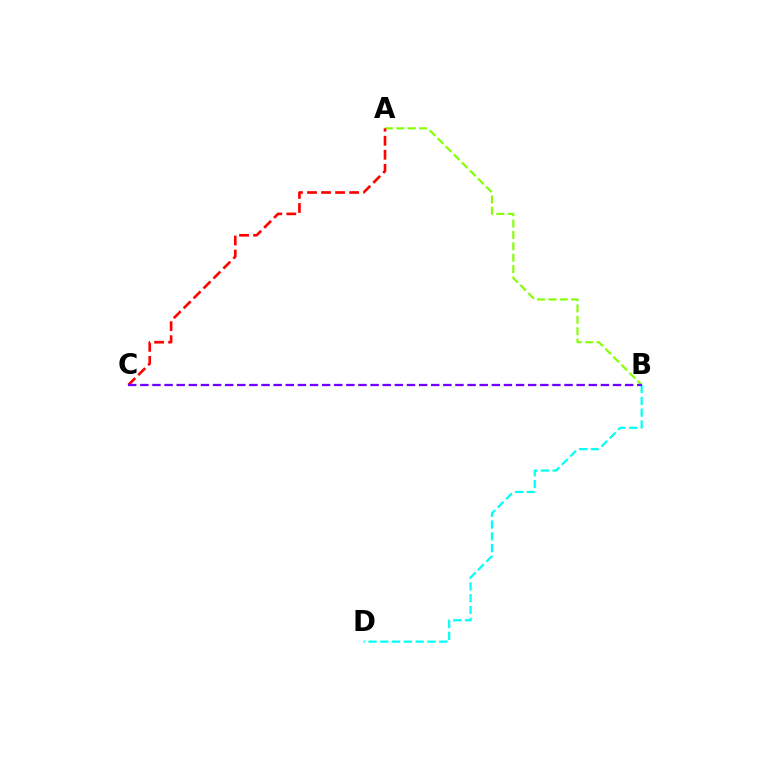{('B', 'D'): [{'color': '#00fff6', 'line_style': 'dashed', 'thickness': 1.6}], ('A', 'B'): [{'color': '#84ff00', 'line_style': 'dashed', 'thickness': 1.55}], ('A', 'C'): [{'color': '#ff0000', 'line_style': 'dashed', 'thickness': 1.91}], ('B', 'C'): [{'color': '#7200ff', 'line_style': 'dashed', 'thickness': 1.65}]}